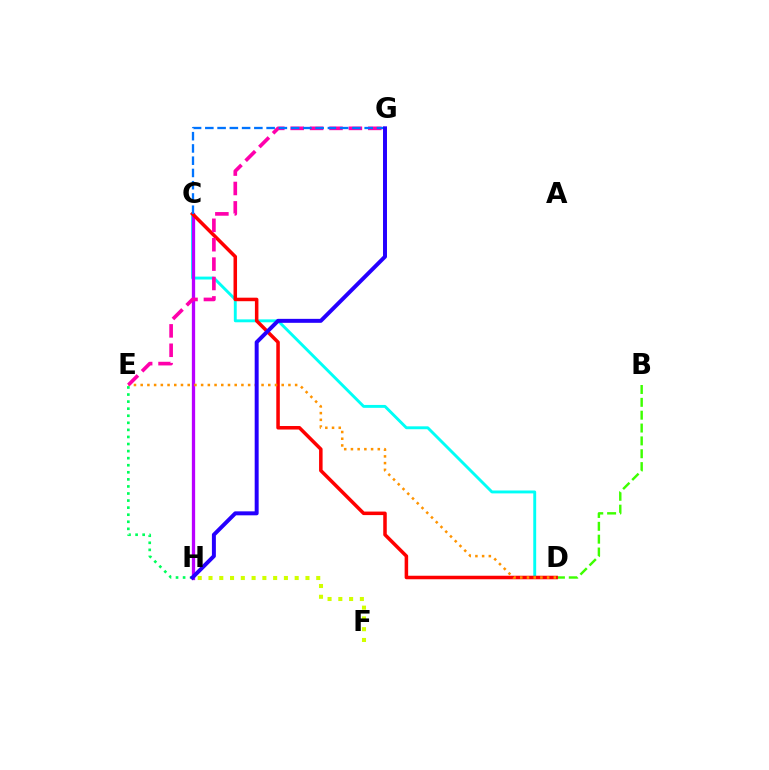{('C', 'D'): [{'color': '#00fff6', 'line_style': 'solid', 'thickness': 2.09}, {'color': '#ff0000', 'line_style': 'solid', 'thickness': 2.54}], ('C', 'H'): [{'color': '#b900ff', 'line_style': 'solid', 'thickness': 2.37}], ('B', 'D'): [{'color': '#3dff00', 'line_style': 'dashed', 'thickness': 1.75}], ('D', 'E'): [{'color': '#ff9400', 'line_style': 'dotted', 'thickness': 1.82}], ('E', 'G'): [{'color': '#ff00ac', 'line_style': 'dashed', 'thickness': 2.64}], ('C', 'G'): [{'color': '#0074ff', 'line_style': 'dashed', 'thickness': 1.67}], ('F', 'H'): [{'color': '#d1ff00', 'line_style': 'dotted', 'thickness': 2.93}], ('E', 'H'): [{'color': '#00ff5c', 'line_style': 'dotted', 'thickness': 1.92}], ('G', 'H'): [{'color': '#2500ff', 'line_style': 'solid', 'thickness': 2.86}]}